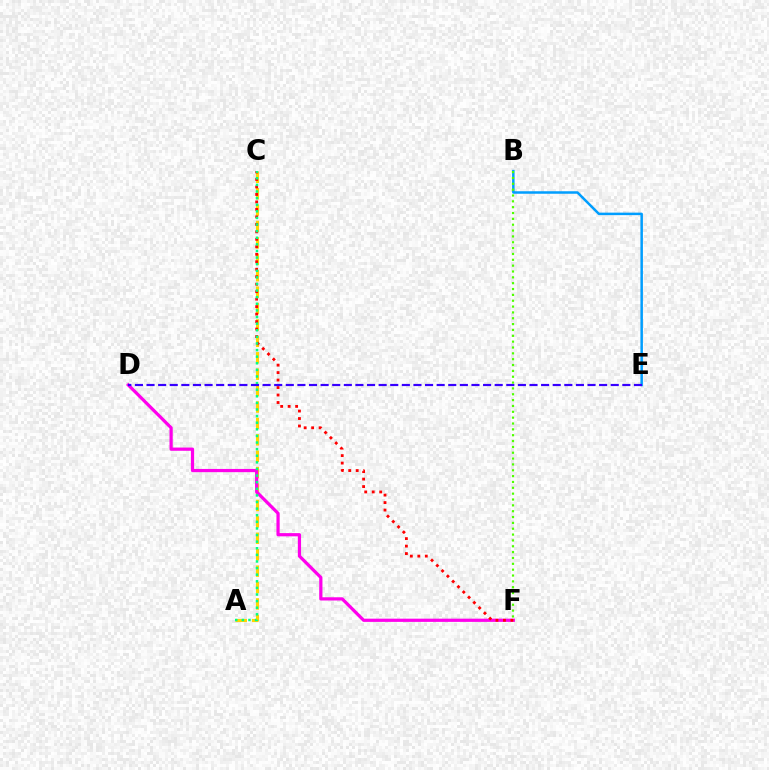{('A', 'C'): [{'color': '#ffd500', 'line_style': 'dashed', 'thickness': 2.23}, {'color': '#00ff86', 'line_style': 'dotted', 'thickness': 1.8}], ('B', 'E'): [{'color': '#009eff', 'line_style': 'solid', 'thickness': 1.8}], ('D', 'F'): [{'color': '#ff00ed', 'line_style': 'solid', 'thickness': 2.32}], ('C', 'F'): [{'color': '#ff0000', 'line_style': 'dotted', 'thickness': 2.03}], ('D', 'E'): [{'color': '#3700ff', 'line_style': 'dashed', 'thickness': 1.58}], ('B', 'F'): [{'color': '#4fff00', 'line_style': 'dotted', 'thickness': 1.59}]}